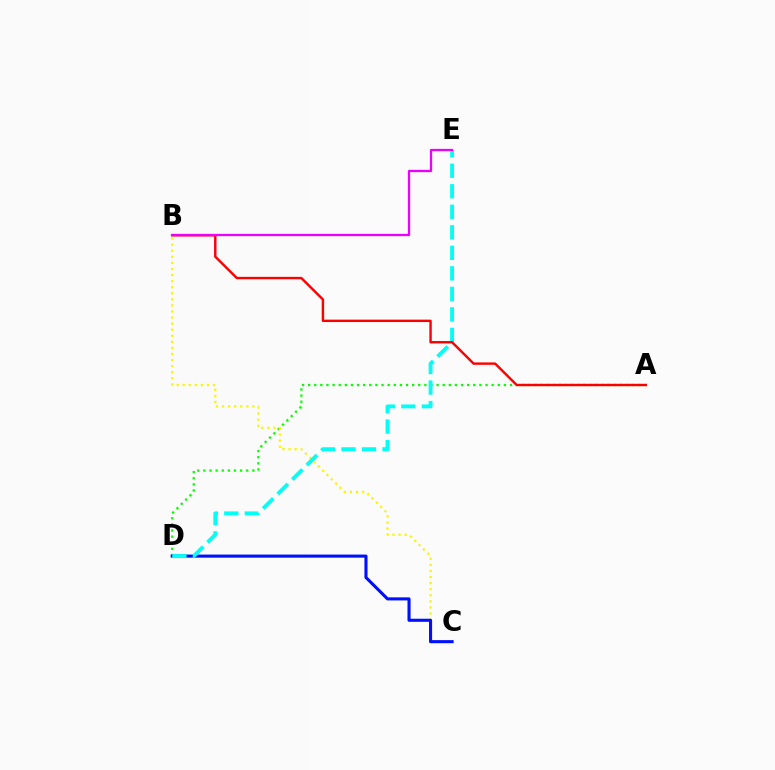{('A', 'D'): [{'color': '#08ff00', 'line_style': 'dotted', 'thickness': 1.66}], ('B', 'C'): [{'color': '#fcf500', 'line_style': 'dotted', 'thickness': 1.65}], ('C', 'D'): [{'color': '#0010ff', 'line_style': 'solid', 'thickness': 2.22}], ('D', 'E'): [{'color': '#00fff6', 'line_style': 'dashed', 'thickness': 2.79}], ('A', 'B'): [{'color': '#ff0000', 'line_style': 'solid', 'thickness': 1.74}], ('B', 'E'): [{'color': '#ee00ff', 'line_style': 'solid', 'thickness': 1.64}]}